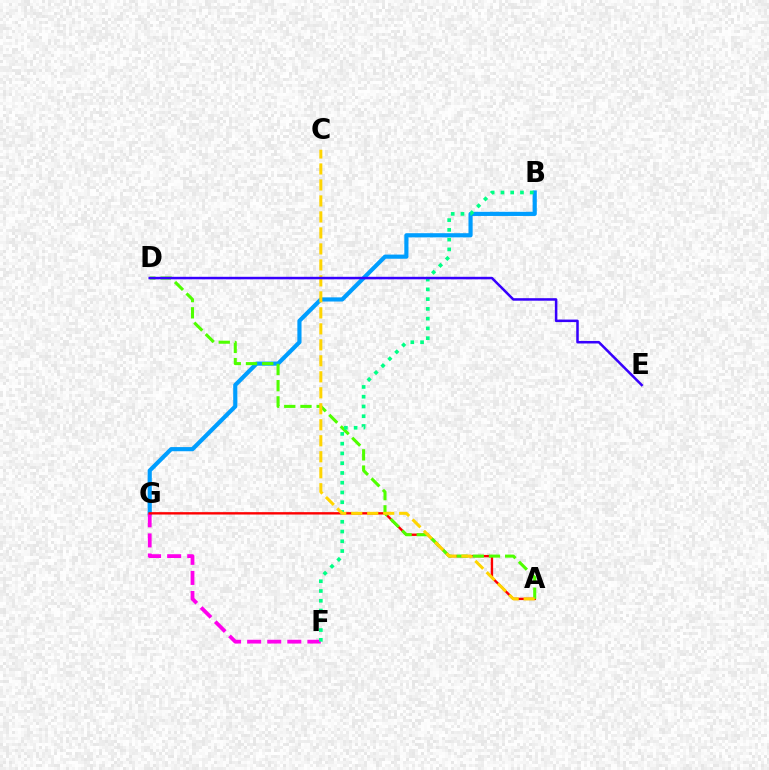{('B', 'G'): [{'color': '#009eff', 'line_style': 'solid', 'thickness': 2.99}], ('F', 'G'): [{'color': '#ff00ed', 'line_style': 'dashed', 'thickness': 2.73}], ('A', 'G'): [{'color': '#ff0000', 'line_style': 'solid', 'thickness': 1.71}], ('A', 'D'): [{'color': '#4fff00', 'line_style': 'dashed', 'thickness': 2.2}], ('B', 'F'): [{'color': '#00ff86', 'line_style': 'dotted', 'thickness': 2.65}], ('A', 'C'): [{'color': '#ffd500', 'line_style': 'dashed', 'thickness': 2.17}], ('D', 'E'): [{'color': '#3700ff', 'line_style': 'solid', 'thickness': 1.81}]}